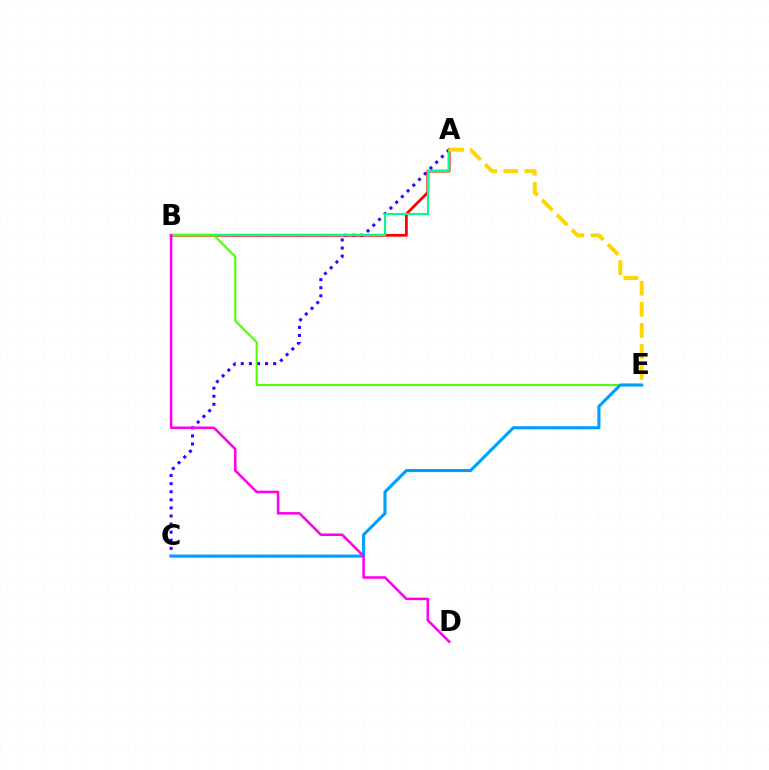{('A', 'C'): [{'color': '#3700ff', 'line_style': 'dotted', 'thickness': 2.2}], ('A', 'B'): [{'color': '#ff0000', 'line_style': 'solid', 'thickness': 2.0}, {'color': '#00ff86', 'line_style': 'solid', 'thickness': 1.53}], ('B', 'E'): [{'color': '#4fff00', 'line_style': 'solid', 'thickness': 1.5}], ('A', 'E'): [{'color': '#ffd500', 'line_style': 'dashed', 'thickness': 2.86}], ('C', 'E'): [{'color': '#009eff', 'line_style': 'solid', 'thickness': 2.23}], ('B', 'D'): [{'color': '#ff00ed', 'line_style': 'solid', 'thickness': 1.83}]}